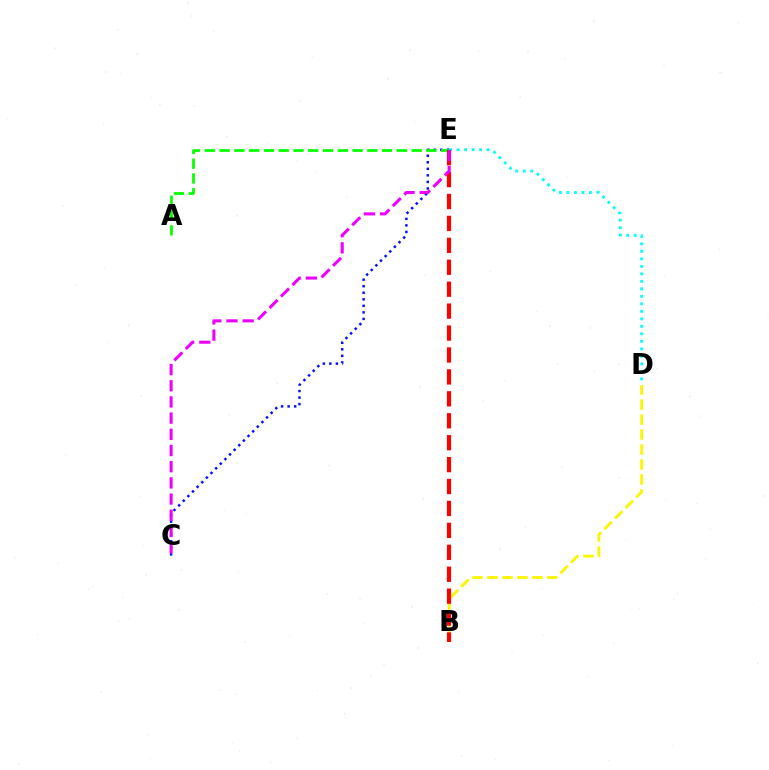{('C', 'E'): [{'color': '#0010ff', 'line_style': 'dotted', 'thickness': 1.78}, {'color': '#ee00ff', 'line_style': 'dashed', 'thickness': 2.2}], ('B', 'D'): [{'color': '#fcf500', 'line_style': 'dashed', 'thickness': 2.03}], ('D', 'E'): [{'color': '#00fff6', 'line_style': 'dotted', 'thickness': 2.04}], ('A', 'E'): [{'color': '#08ff00', 'line_style': 'dashed', 'thickness': 2.01}], ('B', 'E'): [{'color': '#ff0000', 'line_style': 'dashed', 'thickness': 2.98}]}